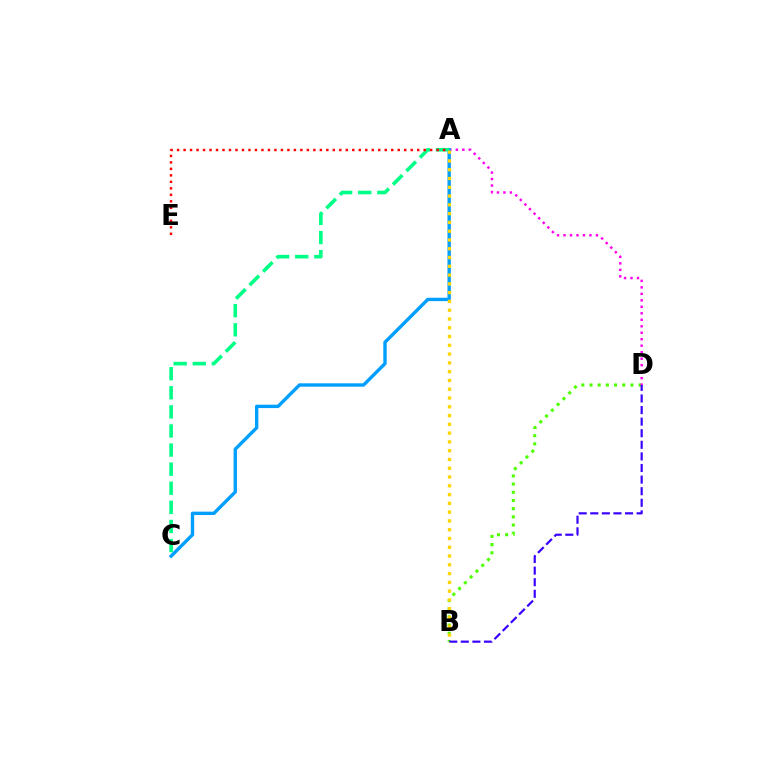{('B', 'D'): [{'color': '#4fff00', 'line_style': 'dotted', 'thickness': 2.22}, {'color': '#3700ff', 'line_style': 'dashed', 'thickness': 1.57}], ('A', 'D'): [{'color': '#ff00ed', 'line_style': 'dotted', 'thickness': 1.76}], ('A', 'C'): [{'color': '#009eff', 'line_style': 'solid', 'thickness': 2.43}, {'color': '#00ff86', 'line_style': 'dashed', 'thickness': 2.59}], ('A', 'E'): [{'color': '#ff0000', 'line_style': 'dotted', 'thickness': 1.76}], ('A', 'B'): [{'color': '#ffd500', 'line_style': 'dotted', 'thickness': 2.39}]}